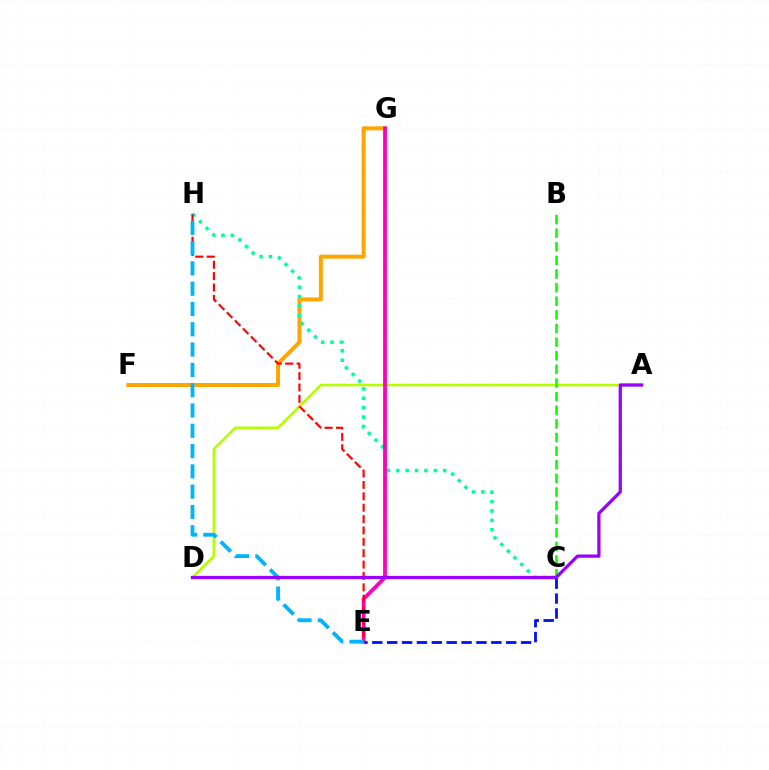{('F', 'G'): [{'color': '#ffa500', 'line_style': 'solid', 'thickness': 2.87}], ('C', 'H'): [{'color': '#00ff9d', 'line_style': 'dotted', 'thickness': 2.55}], ('A', 'D'): [{'color': '#b3ff00', 'line_style': 'solid', 'thickness': 1.88}, {'color': '#9b00ff', 'line_style': 'solid', 'thickness': 2.35}], ('E', 'G'): [{'color': '#ff00bd', 'line_style': 'solid', 'thickness': 2.74}], ('E', 'H'): [{'color': '#ff0000', 'line_style': 'dashed', 'thickness': 1.55}, {'color': '#00b5ff', 'line_style': 'dashed', 'thickness': 2.76}], ('B', 'C'): [{'color': '#08ff00', 'line_style': 'dashed', 'thickness': 1.85}], ('C', 'E'): [{'color': '#0010ff', 'line_style': 'dashed', 'thickness': 2.02}]}